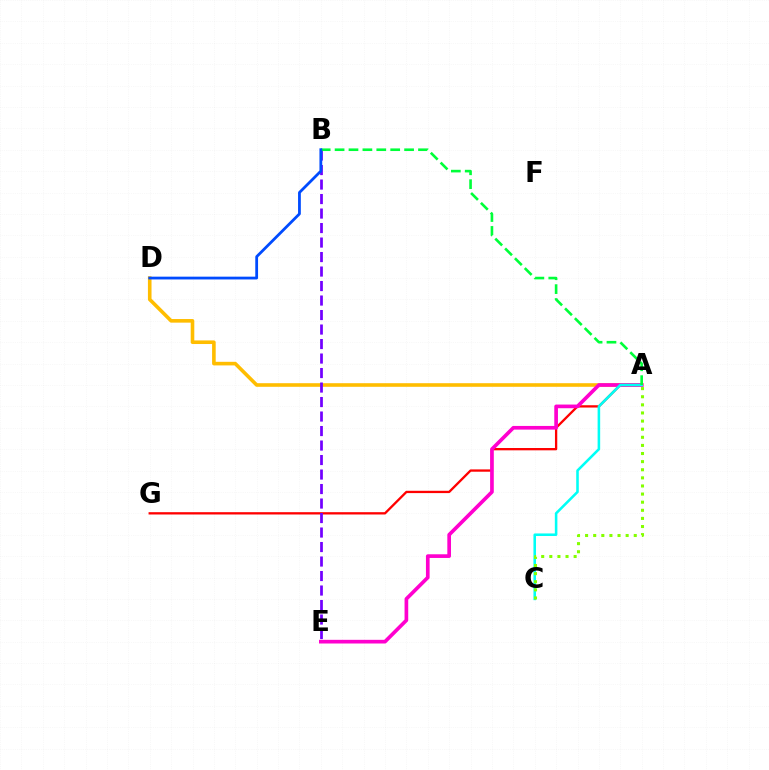{('A', 'G'): [{'color': '#ff0000', 'line_style': 'solid', 'thickness': 1.66}], ('A', 'D'): [{'color': '#ffbd00', 'line_style': 'solid', 'thickness': 2.59}], ('A', 'E'): [{'color': '#ff00cf', 'line_style': 'solid', 'thickness': 2.65}], ('A', 'C'): [{'color': '#00fff6', 'line_style': 'solid', 'thickness': 1.84}, {'color': '#84ff00', 'line_style': 'dotted', 'thickness': 2.2}], ('B', 'E'): [{'color': '#7200ff', 'line_style': 'dashed', 'thickness': 1.97}], ('A', 'B'): [{'color': '#00ff39', 'line_style': 'dashed', 'thickness': 1.89}], ('B', 'D'): [{'color': '#004bff', 'line_style': 'solid', 'thickness': 2.0}]}